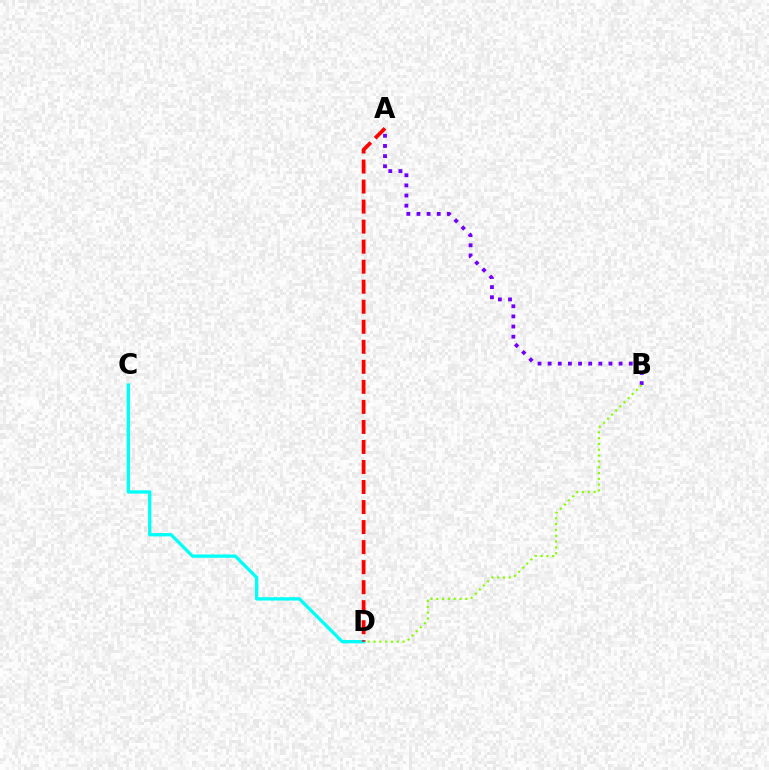{('A', 'B'): [{'color': '#7200ff', 'line_style': 'dotted', 'thickness': 2.75}], ('B', 'D'): [{'color': '#84ff00', 'line_style': 'dotted', 'thickness': 1.58}], ('C', 'D'): [{'color': '#00fff6', 'line_style': 'solid', 'thickness': 2.39}], ('A', 'D'): [{'color': '#ff0000', 'line_style': 'dashed', 'thickness': 2.72}]}